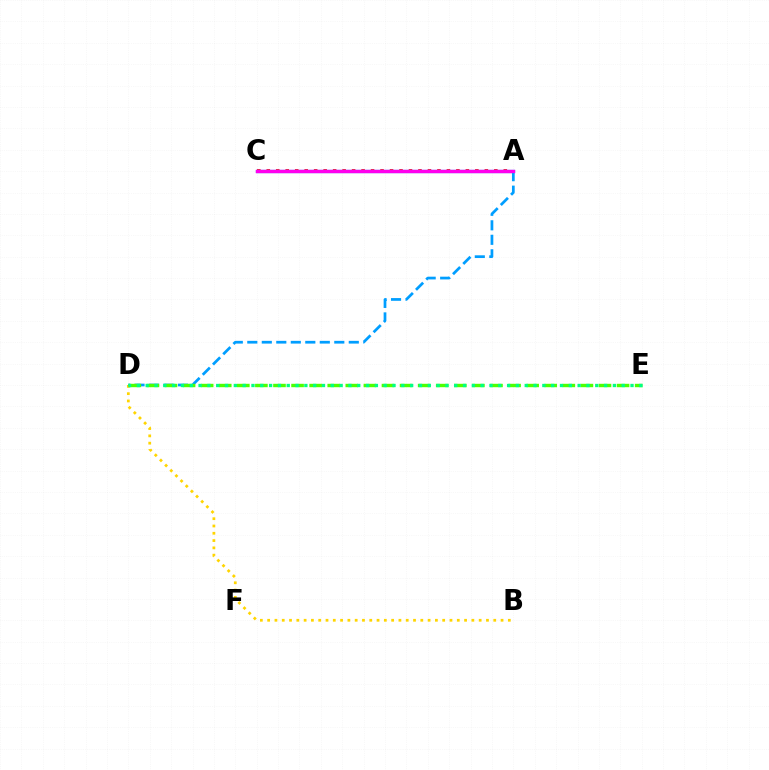{('B', 'D'): [{'color': '#ffd500', 'line_style': 'dotted', 'thickness': 1.98}], ('A', 'C'): [{'color': '#ff0000', 'line_style': 'dotted', 'thickness': 2.58}, {'color': '#3700ff', 'line_style': 'solid', 'thickness': 2.35}, {'color': '#ff00ed', 'line_style': 'solid', 'thickness': 2.31}], ('A', 'D'): [{'color': '#009eff', 'line_style': 'dashed', 'thickness': 1.97}], ('D', 'E'): [{'color': '#4fff00', 'line_style': 'dashed', 'thickness': 2.46}, {'color': '#00ff86', 'line_style': 'dotted', 'thickness': 2.4}]}